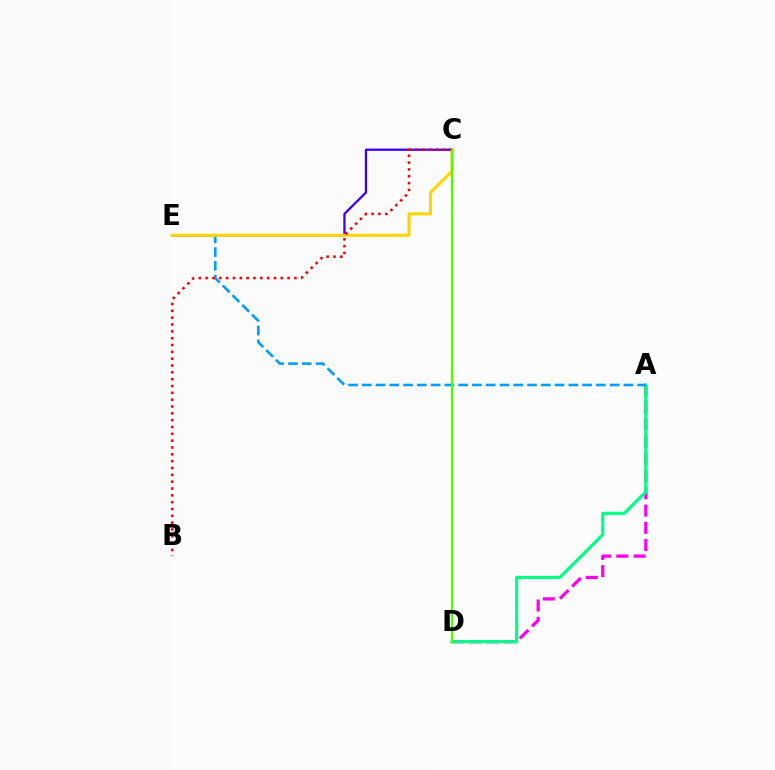{('A', 'D'): [{'color': '#ff00ed', 'line_style': 'dashed', 'thickness': 2.35}, {'color': '#00ff86', 'line_style': 'solid', 'thickness': 2.29}], ('C', 'E'): [{'color': '#3700ff', 'line_style': 'solid', 'thickness': 1.63}, {'color': '#ffd500', 'line_style': 'solid', 'thickness': 2.2}], ('A', 'E'): [{'color': '#009eff', 'line_style': 'dashed', 'thickness': 1.87}], ('B', 'C'): [{'color': '#ff0000', 'line_style': 'dotted', 'thickness': 1.86}], ('C', 'D'): [{'color': '#4fff00', 'line_style': 'solid', 'thickness': 1.67}]}